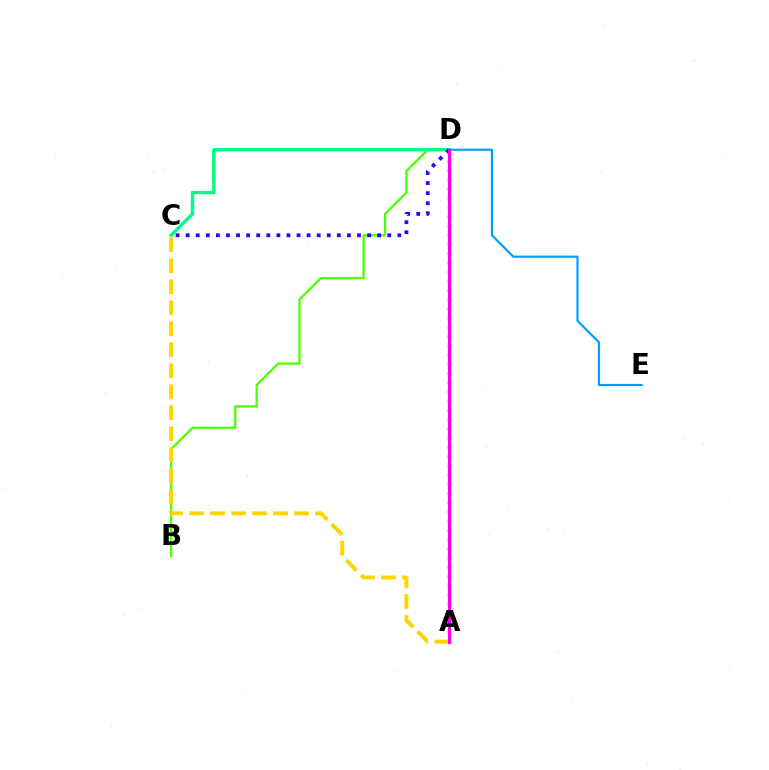{('A', 'D'): [{'color': '#ff0000', 'line_style': 'dotted', 'thickness': 2.51}, {'color': '#ff00ed', 'line_style': 'solid', 'thickness': 2.23}], ('B', 'D'): [{'color': '#4fff00', 'line_style': 'solid', 'thickness': 1.65}], ('C', 'D'): [{'color': '#00ff86', 'line_style': 'solid', 'thickness': 2.42}, {'color': '#3700ff', 'line_style': 'dotted', 'thickness': 2.74}], ('A', 'C'): [{'color': '#ffd500', 'line_style': 'dashed', 'thickness': 2.85}], ('D', 'E'): [{'color': '#009eff', 'line_style': 'solid', 'thickness': 1.57}]}